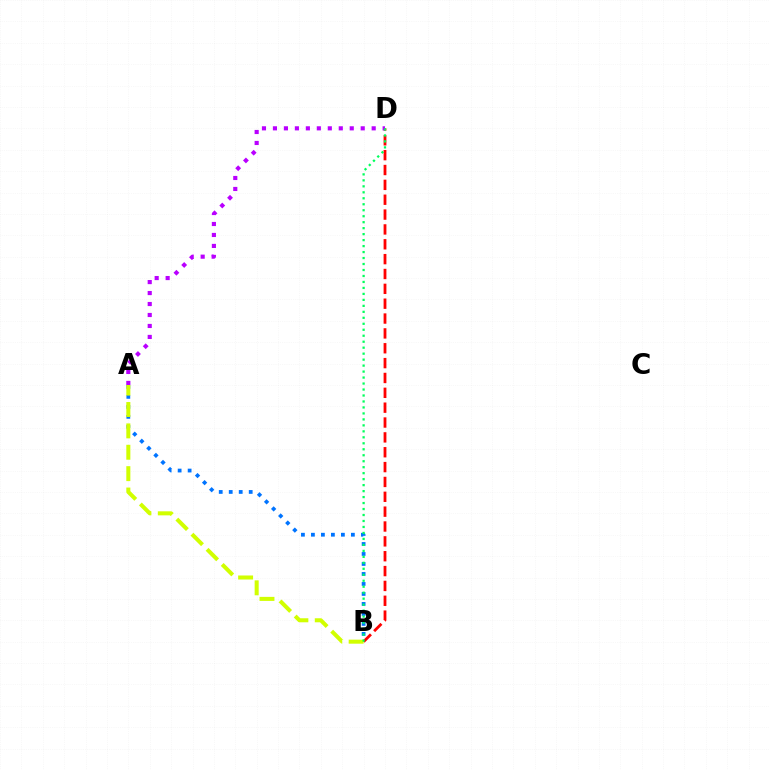{('A', 'B'): [{'color': '#0074ff', 'line_style': 'dotted', 'thickness': 2.71}, {'color': '#d1ff00', 'line_style': 'dashed', 'thickness': 2.9}], ('B', 'D'): [{'color': '#ff0000', 'line_style': 'dashed', 'thickness': 2.02}, {'color': '#00ff5c', 'line_style': 'dotted', 'thickness': 1.62}], ('A', 'D'): [{'color': '#b900ff', 'line_style': 'dotted', 'thickness': 2.98}]}